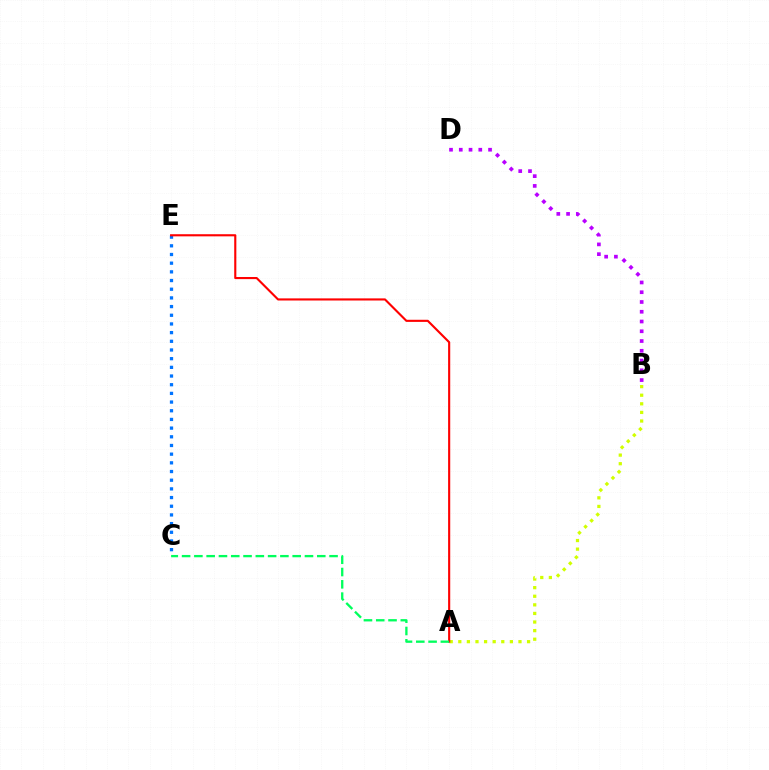{('A', 'B'): [{'color': '#d1ff00', 'line_style': 'dotted', 'thickness': 2.34}], ('C', 'E'): [{'color': '#0074ff', 'line_style': 'dotted', 'thickness': 2.36}], ('B', 'D'): [{'color': '#b900ff', 'line_style': 'dotted', 'thickness': 2.65}], ('A', 'E'): [{'color': '#ff0000', 'line_style': 'solid', 'thickness': 1.53}], ('A', 'C'): [{'color': '#00ff5c', 'line_style': 'dashed', 'thickness': 1.67}]}